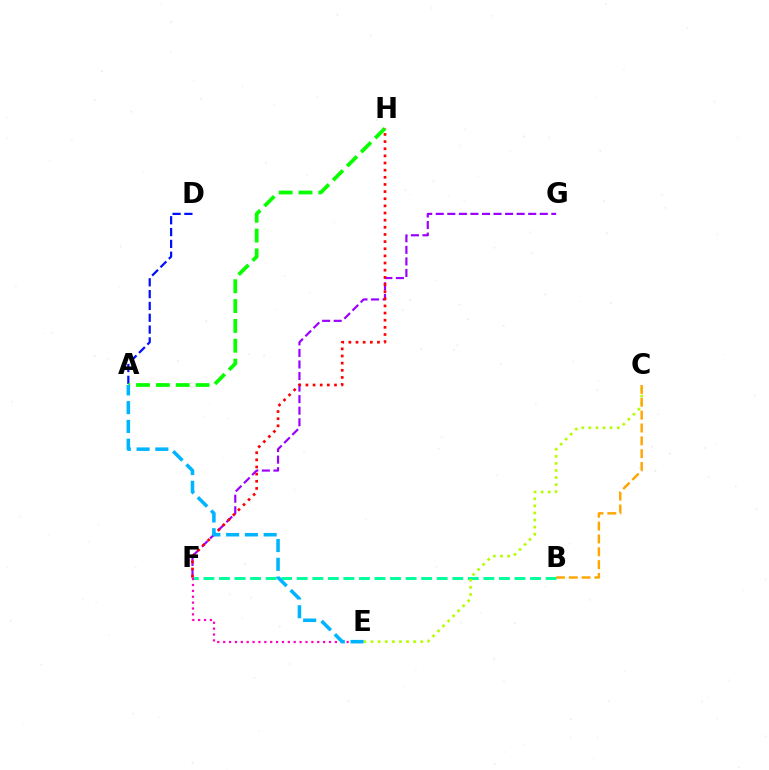{('A', 'D'): [{'color': '#0010ff', 'line_style': 'dashed', 'thickness': 1.61}], ('B', 'F'): [{'color': '#00ff9d', 'line_style': 'dashed', 'thickness': 2.11}], ('C', 'E'): [{'color': '#b3ff00', 'line_style': 'dotted', 'thickness': 1.93}], ('E', 'F'): [{'color': '#ff00bd', 'line_style': 'dotted', 'thickness': 1.6}], ('A', 'H'): [{'color': '#08ff00', 'line_style': 'dashed', 'thickness': 2.69}], ('B', 'C'): [{'color': '#ffa500', 'line_style': 'dashed', 'thickness': 1.74}], ('F', 'G'): [{'color': '#9b00ff', 'line_style': 'dashed', 'thickness': 1.57}], ('F', 'H'): [{'color': '#ff0000', 'line_style': 'dotted', 'thickness': 1.94}], ('A', 'E'): [{'color': '#00b5ff', 'line_style': 'dashed', 'thickness': 2.55}]}